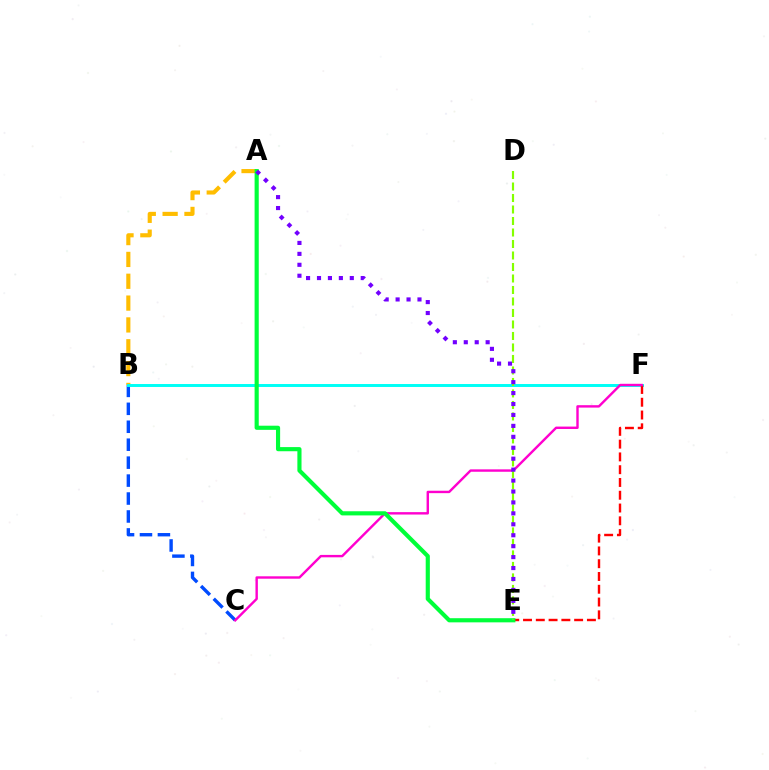{('A', 'B'): [{'color': '#ffbd00', 'line_style': 'dashed', 'thickness': 2.97}], ('B', 'C'): [{'color': '#004bff', 'line_style': 'dashed', 'thickness': 2.44}], ('B', 'F'): [{'color': '#00fff6', 'line_style': 'solid', 'thickness': 2.13}], ('E', 'F'): [{'color': '#ff0000', 'line_style': 'dashed', 'thickness': 1.74}], ('C', 'F'): [{'color': '#ff00cf', 'line_style': 'solid', 'thickness': 1.73}], ('A', 'E'): [{'color': '#00ff39', 'line_style': 'solid', 'thickness': 2.98}, {'color': '#7200ff', 'line_style': 'dotted', 'thickness': 2.97}], ('D', 'E'): [{'color': '#84ff00', 'line_style': 'dashed', 'thickness': 1.56}]}